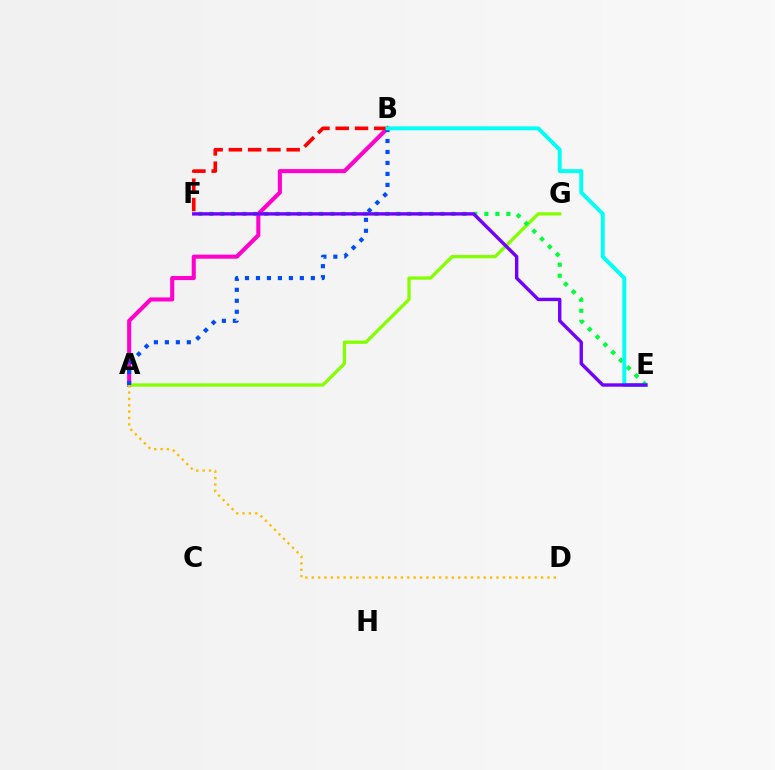{('A', 'B'): [{'color': '#ff00cf', 'line_style': 'solid', 'thickness': 2.93}, {'color': '#004bff', 'line_style': 'dotted', 'thickness': 2.98}], ('B', 'F'): [{'color': '#ff0000', 'line_style': 'dashed', 'thickness': 2.62}], ('A', 'G'): [{'color': '#84ff00', 'line_style': 'solid', 'thickness': 2.35}], ('E', 'F'): [{'color': '#00ff39', 'line_style': 'dotted', 'thickness': 2.99}, {'color': '#7200ff', 'line_style': 'solid', 'thickness': 2.44}], ('B', 'E'): [{'color': '#00fff6', 'line_style': 'solid', 'thickness': 2.81}], ('A', 'D'): [{'color': '#ffbd00', 'line_style': 'dotted', 'thickness': 1.73}]}